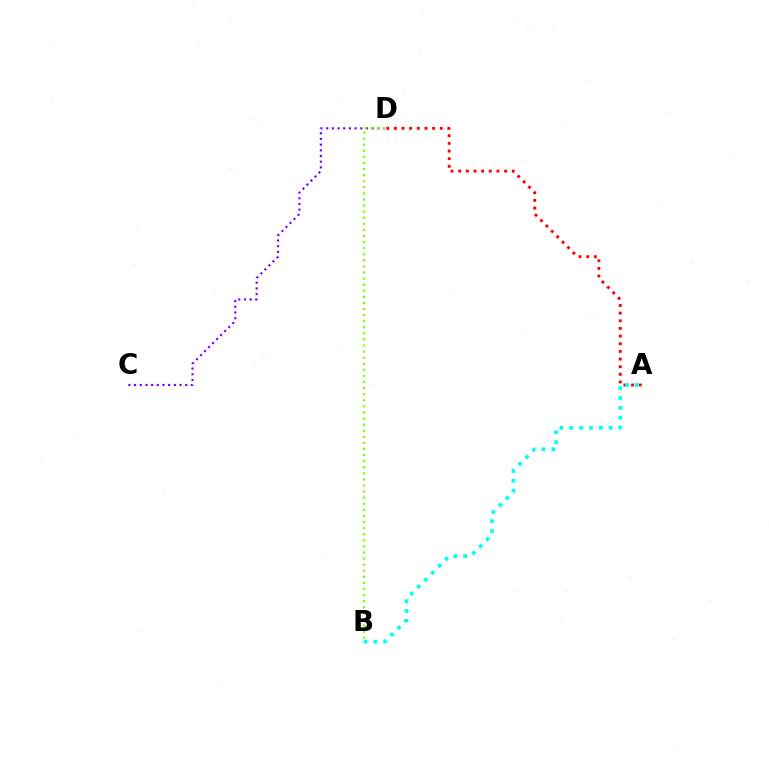{('A', 'D'): [{'color': '#ff0000', 'line_style': 'dotted', 'thickness': 2.08}], ('A', 'B'): [{'color': '#00fff6', 'line_style': 'dotted', 'thickness': 2.67}], ('C', 'D'): [{'color': '#7200ff', 'line_style': 'dotted', 'thickness': 1.54}], ('B', 'D'): [{'color': '#84ff00', 'line_style': 'dotted', 'thickness': 1.65}]}